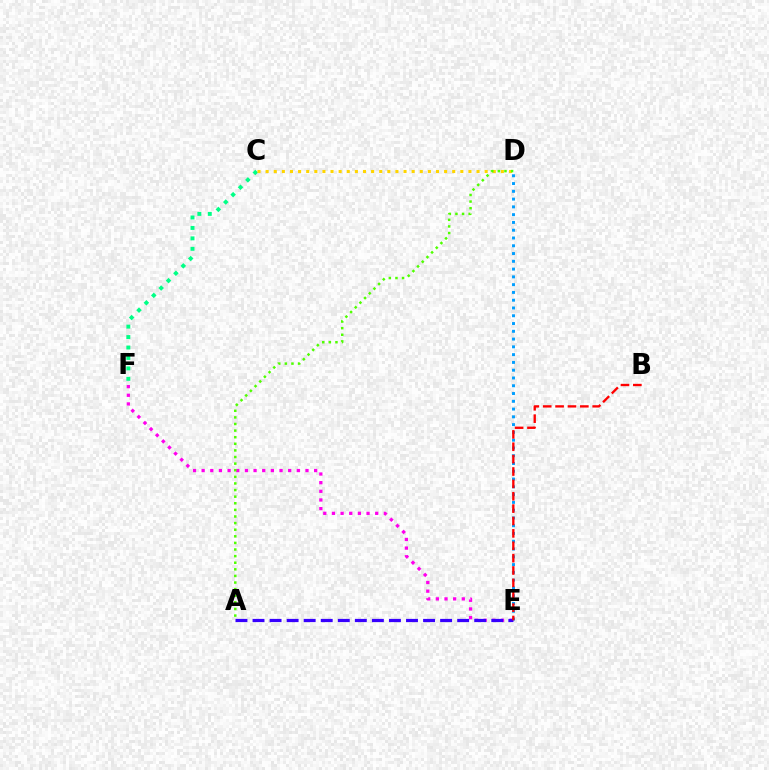{('C', 'F'): [{'color': '#00ff86', 'line_style': 'dotted', 'thickness': 2.84}], ('E', 'F'): [{'color': '#ff00ed', 'line_style': 'dotted', 'thickness': 2.35}], ('C', 'D'): [{'color': '#ffd500', 'line_style': 'dotted', 'thickness': 2.2}], ('A', 'D'): [{'color': '#4fff00', 'line_style': 'dotted', 'thickness': 1.8}], ('D', 'E'): [{'color': '#009eff', 'line_style': 'dotted', 'thickness': 2.11}], ('A', 'E'): [{'color': '#3700ff', 'line_style': 'dashed', 'thickness': 2.32}], ('B', 'E'): [{'color': '#ff0000', 'line_style': 'dashed', 'thickness': 1.68}]}